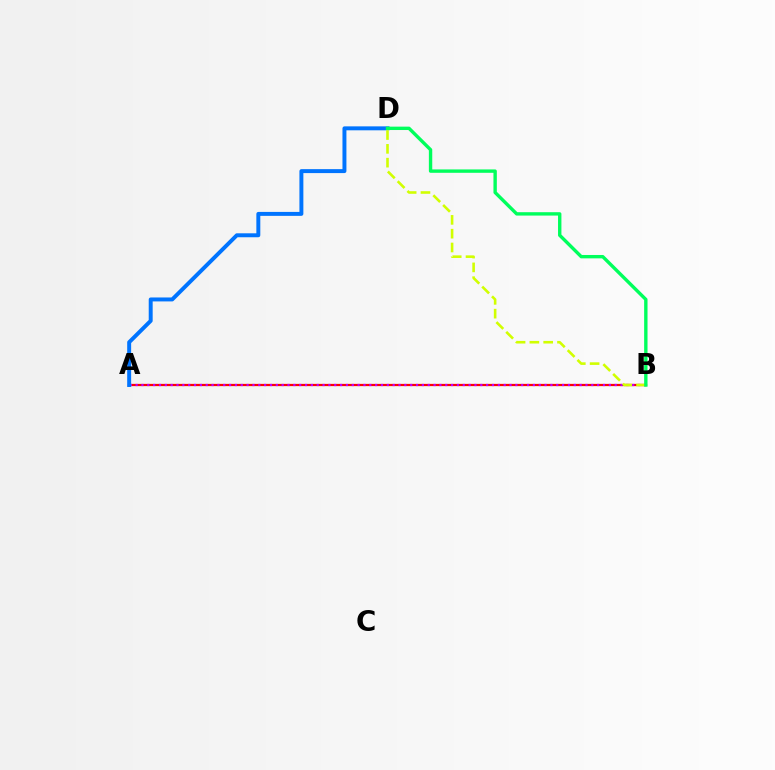{('A', 'B'): [{'color': '#ff0000', 'line_style': 'solid', 'thickness': 1.62}, {'color': '#b900ff', 'line_style': 'dotted', 'thickness': 1.59}], ('A', 'D'): [{'color': '#0074ff', 'line_style': 'solid', 'thickness': 2.84}], ('B', 'D'): [{'color': '#d1ff00', 'line_style': 'dashed', 'thickness': 1.88}, {'color': '#00ff5c', 'line_style': 'solid', 'thickness': 2.43}]}